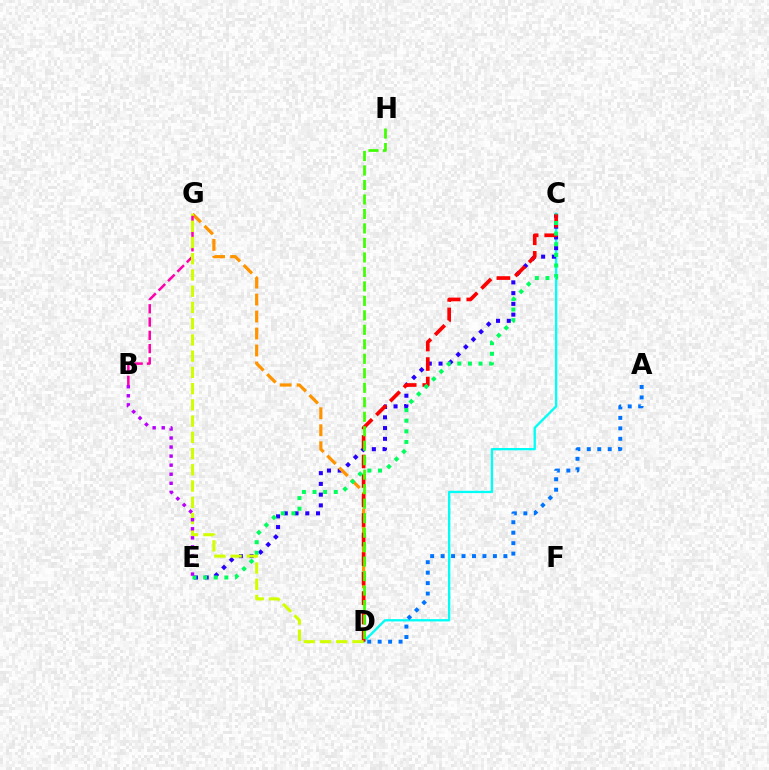{('C', 'D'): [{'color': '#00fff6', 'line_style': 'solid', 'thickness': 1.67}, {'color': '#ff0000', 'line_style': 'dashed', 'thickness': 2.65}], ('C', 'E'): [{'color': '#2500ff', 'line_style': 'dotted', 'thickness': 2.92}, {'color': '#00ff5c', 'line_style': 'dotted', 'thickness': 2.89}], ('D', 'G'): [{'color': '#ff9400', 'line_style': 'dashed', 'thickness': 2.31}, {'color': '#d1ff00', 'line_style': 'dashed', 'thickness': 2.21}], ('B', 'G'): [{'color': '#ff00ac', 'line_style': 'dashed', 'thickness': 1.8}], ('A', 'D'): [{'color': '#0074ff', 'line_style': 'dotted', 'thickness': 2.84}], ('D', 'H'): [{'color': '#3dff00', 'line_style': 'dashed', 'thickness': 1.97}], ('B', 'E'): [{'color': '#b900ff', 'line_style': 'dotted', 'thickness': 2.46}]}